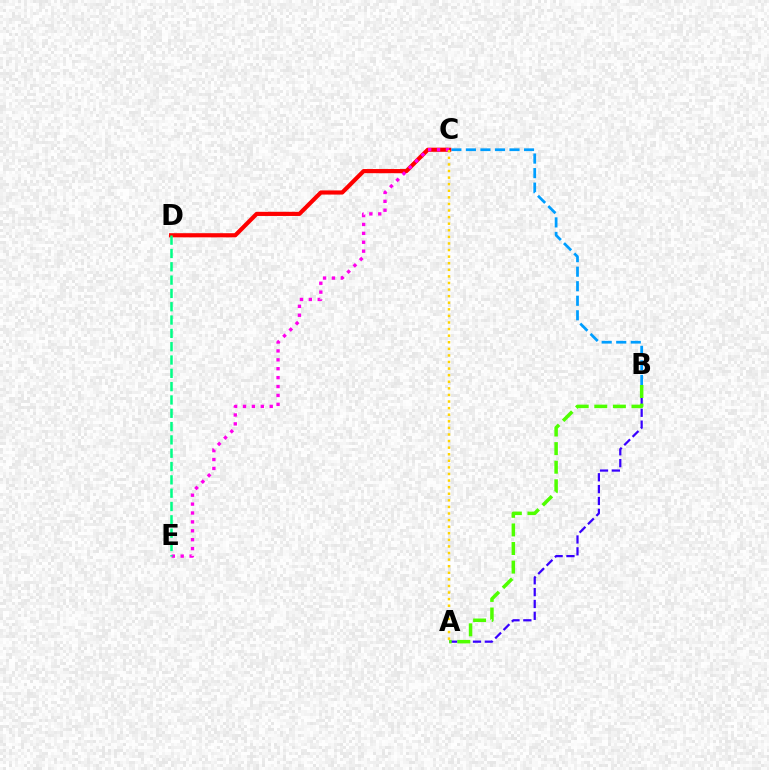{('A', 'B'): [{'color': '#3700ff', 'line_style': 'dashed', 'thickness': 1.61}, {'color': '#4fff00', 'line_style': 'dashed', 'thickness': 2.53}], ('B', 'C'): [{'color': '#009eff', 'line_style': 'dashed', 'thickness': 1.97}], ('C', 'D'): [{'color': '#ff0000', 'line_style': 'solid', 'thickness': 2.99}], ('C', 'E'): [{'color': '#ff00ed', 'line_style': 'dotted', 'thickness': 2.42}], ('D', 'E'): [{'color': '#00ff86', 'line_style': 'dashed', 'thickness': 1.81}], ('A', 'C'): [{'color': '#ffd500', 'line_style': 'dotted', 'thickness': 1.79}]}